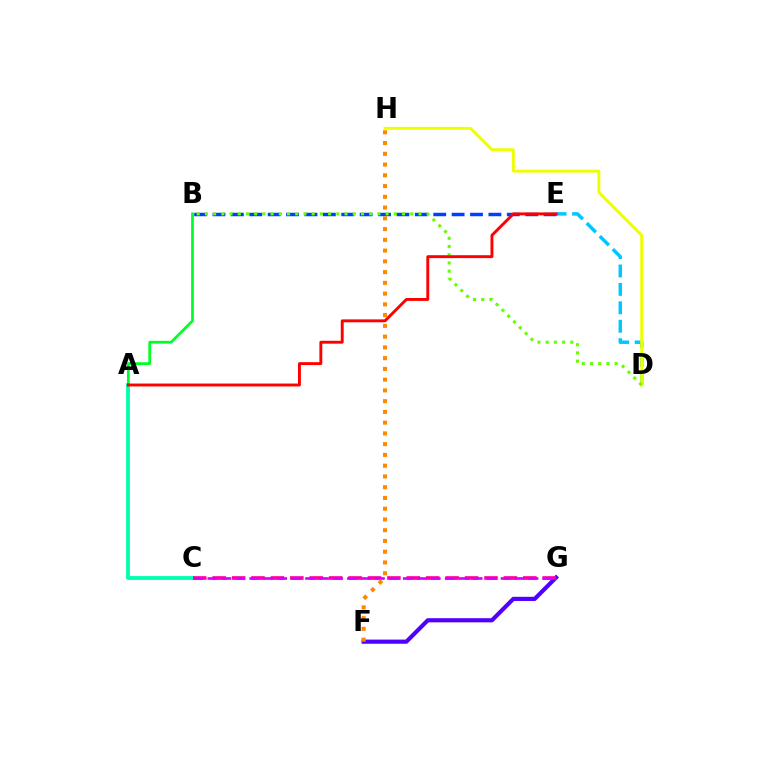{('D', 'E'): [{'color': '#00c7ff', 'line_style': 'dashed', 'thickness': 2.5}], ('B', 'E'): [{'color': '#003fff', 'line_style': 'dashed', 'thickness': 2.5}], ('A', 'C'): [{'color': '#00ffaf', 'line_style': 'solid', 'thickness': 2.75}], ('D', 'H'): [{'color': '#eeff00', 'line_style': 'solid', 'thickness': 2.09}], ('B', 'D'): [{'color': '#66ff00', 'line_style': 'dotted', 'thickness': 2.23}], ('A', 'B'): [{'color': '#00ff27', 'line_style': 'solid', 'thickness': 1.98}], ('F', 'G'): [{'color': '#4f00ff', 'line_style': 'solid', 'thickness': 2.99}], ('C', 'G'): [{'color': '#ff00a0', 'line_style': 'dashed', 'thickness': 2.64}, {'color': '#d600ff', 'line_style': 'dashed', 'thickness': 1.9}], ('A', 'E'): [{'color': '#ff0000', 'line_style': 'solid', 'thickness': 2.09}], ('F', 'H'): [{'color': '#ff8800', 'line_style': 'dotted', 'thickness': 2.92}]}